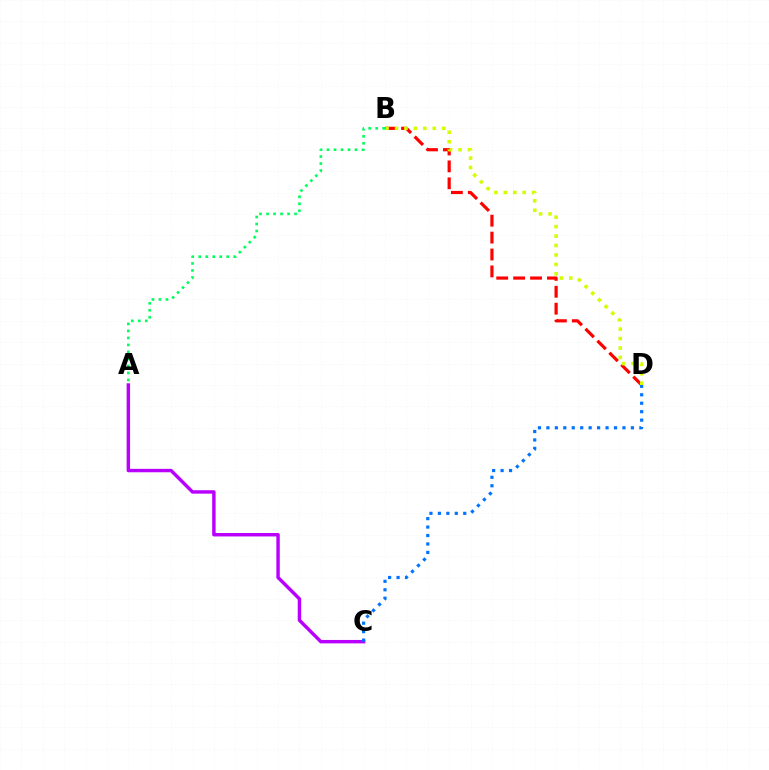{('B', 'D'): [{'color': '#ff0000', 'line_style': 'dashed', 'thickness': 2.3}, {'color': '#d1ff00', 'line_style': 'dotted', 'thickness': 2.56}], ('A', 'C'): [{'color': '#b900ff', 'line_style': 'solid', 'thickness': 2.47}], ('A', 'B'): [{'color': '#00ff5c', 'line_style': 'dotted', 'thickness': 1.9}], ('C', 'D'): [{'color': '#0074ff', 'line_style': 'dotted', 'thickness': 2.3}]}